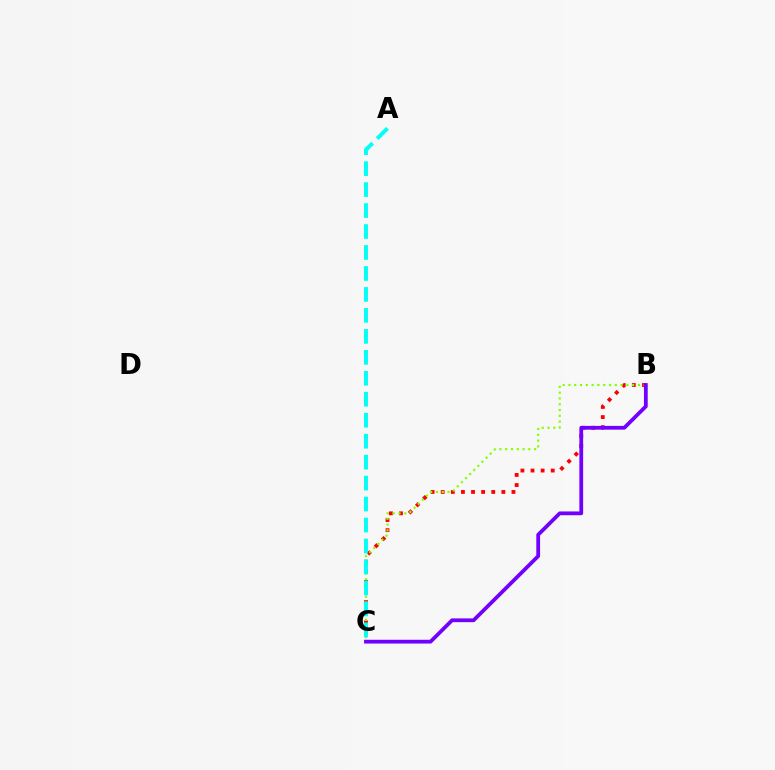{('B', 'C'): [{'color': '#ff0000', 'line_style': 'dotted', 'thickness': 2.75}, {'color': '#84ff00', 'line_style': 'dotted', 'thickness': 1.57}, {'color': '#7200ff', 'line_style': 'solid', 'thickness': 2.72}], ('A', 'C'): [{'color': '#00fff6', 'line_style': 'dashed', 'thickness': 2.85}]}